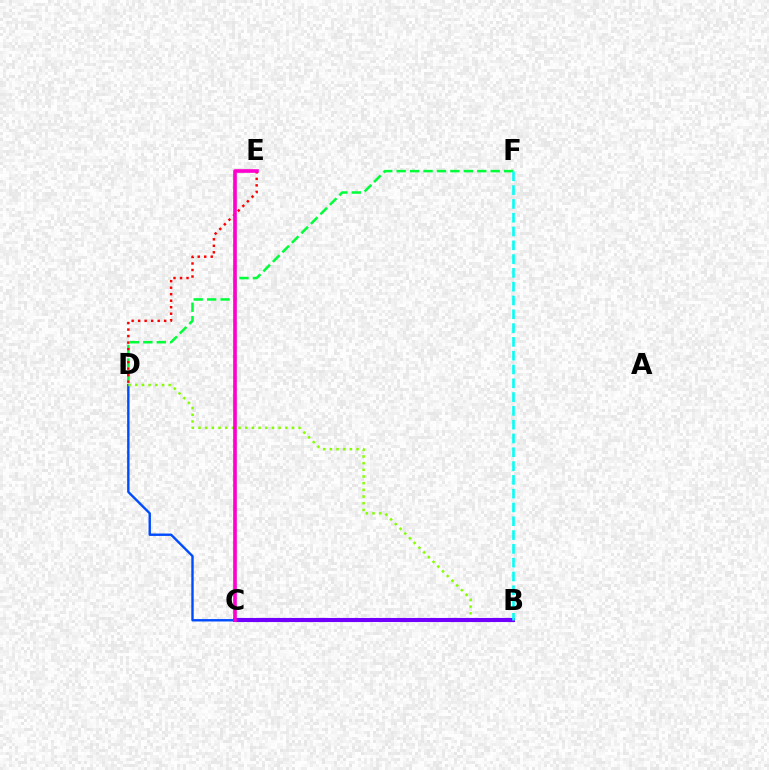{('D', 'F'): [{'color': '#00ff39', 'line_style': 'dashed', 'thickness': 1.82}], ('D', 'E'): [{'color': '#ff0000', 'line_style': 'dotted', 'thickness': 1.77}], ('C', 'D'): [{'color': '#004bff', 'line_style': 'solid', 'thickness': 1.73}], ('B', 'C'): [{'color': '#ffbd00', 'line_style': 'solid', 'thickness': 2.05}, {'color': '#7200ff', 'line_style': 'solid', 'thickness': 2.95}], ('B', 'D'): [{'color': '#84ff00', 'line_style': 'dotted', 'thickness': 1.81}], ('C', 'E'): [{'color': '#ff00cf', 'line_style': 'solid', 'thickness': 2.61}], ('B', 'F'): [{'color': '#00fff6', 'line_style': 'dashed', 'thickness': 1.87}]}